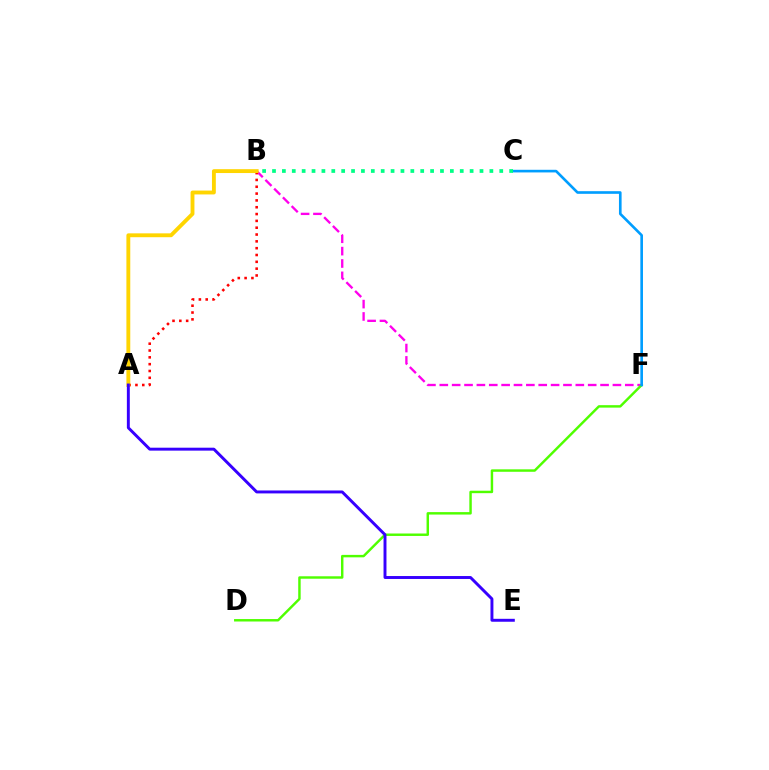{('B', 'F'): [{'color': '#ff00ed', 'line_style': 'dashed', 'thickness': 1.68}], ('A', 'B'): [{'color': '#ff0000', 'line_style': 'dotted', 'thickness': 1.85}, {'color': '#ffd500', 'line_style': 'solid', 'thickness': 2.78}], ('D', 'F'): [{'color': '#4fff00', 'line_style': 'solid', 'thickness': 1.76}], ('C', 'F'): [{'color': '#009eff', 'line_style': 'solid', 'thickness': 1.9}], ('A', 'E'): [{'color': '#3700ff', 'line_style': 'solid', 'thickness': 2.11}], ('B', 'C'): [{'color': '#00ff86', 'line_style': 'dotted', 'thickness': 2.68}]}